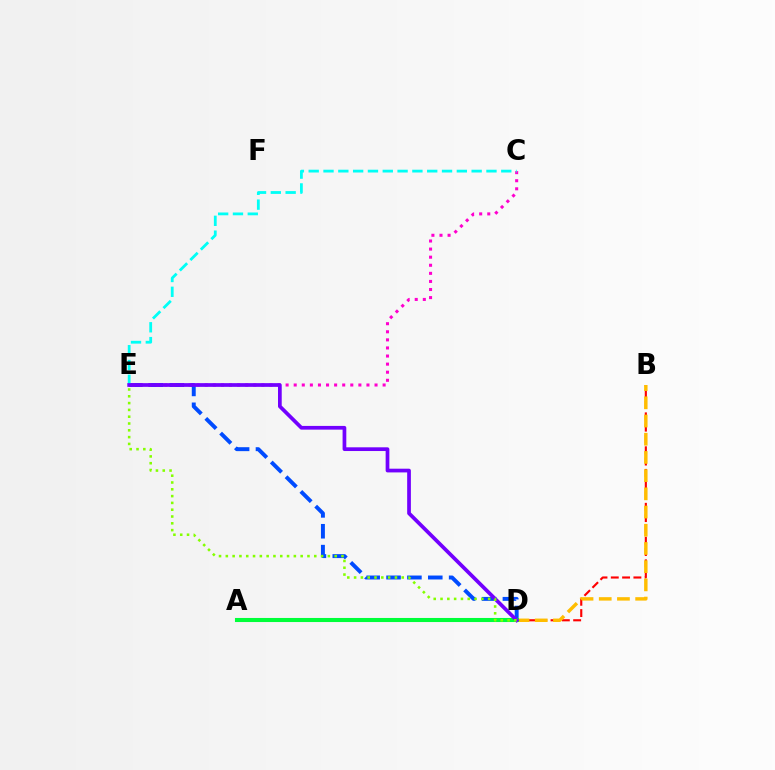{('D', 'E'): [{'color': '#004bff', 'line_style': 'dashed', 'thickness': 2.83}, {'color': '#7200ff', 'line_style': 'solid', 'thickness': 2.68}, {'color': '#84ff00', 'line_style': 'dotted', 'thickness': 1.85}], ('C', 'E'): [{'color': '#ff00cf', 'line_style': 'dotted', 'thickness': 2.2}, {'color': '#00fff6', 'line_style': 'dashed', 'thickness': 2.01}], ('B', 'D'): [{'color': '#ff0000', 'line_style': 'dashed', 'thickness': 1.54}, {'color': '#ffbd00', 'line_style': 'dashed', 'thickness': 2.47}], ('A', 'D'): [{'color': '#00ff39', 'line_style': 'solid', 'thickness': 2.93}]}